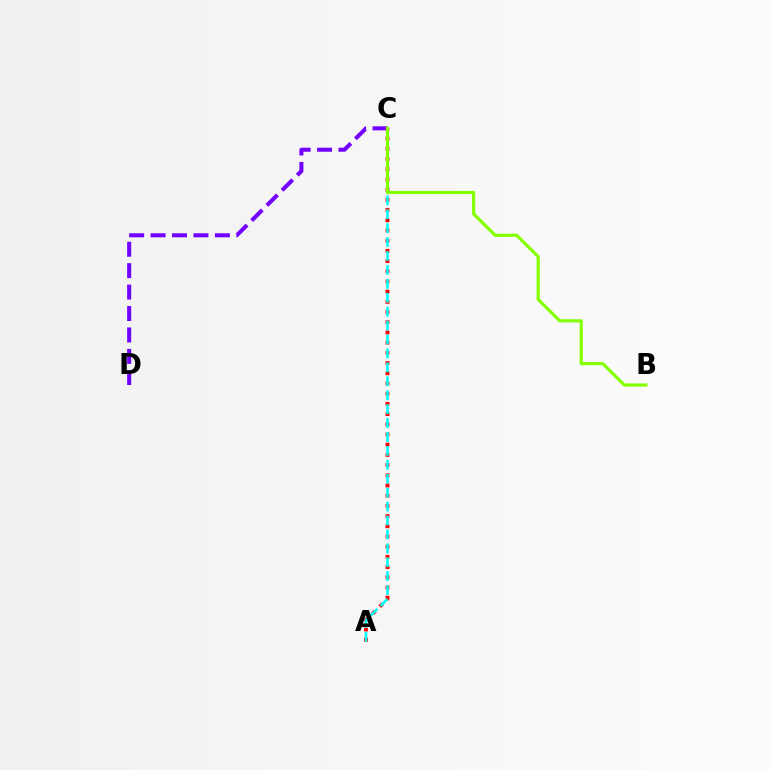{('C', 'D'): [{'color': '#7200ff', 'line_style': 'dashed', 'thickness': 2.91}], ('A', 'C'): [{'color': '#ff0000', 'line_style': 'dotted', 'thickness': 2.77}, {'color': '#00fff6', 'line_style': 'dashed', 'thickness': 1.89}], ('B', 'C'): [{'color': '#84ff00', 'line_style': 'solid', 'thickness': 2.28}]}